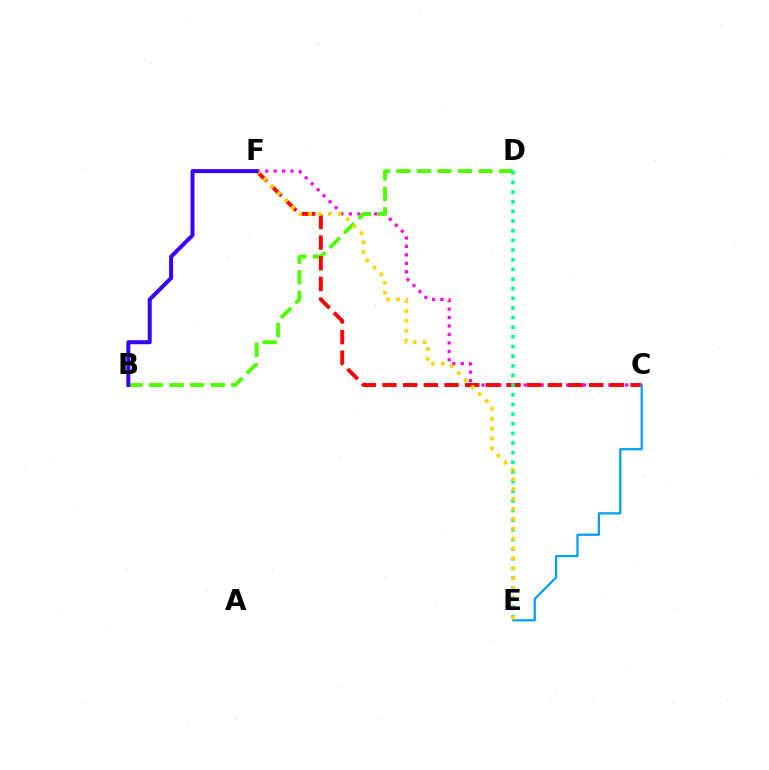{('C', 'F'): [{'color': '#ff00ed', 'line_style': 'dotted', 'thickness': 2.3}, {'color': '#ff0000', 'line_style': 'dashed', 'thickness': 2.81}], ('B', 'D'): [{'color': '#4fff00', 'line_style': 'dashed', 'thickness': 2.79}], ('D', 'E'): [{'color': '#00ff86', 'line_style': 'dotted', 'thickness': 2.62}], ('C', 'E'): [{'color': '#009eff', 'line_style': 'solid', 'thickness': 1.62}], ('E', 'F'): [{'color': '#ffd500', 'line_style': 'dotted', 'thickness': 2.69}], ('B', 'F'): [{'color': '#3700ff', 'line_style': 'solid', 'thickness': 2.87}]}